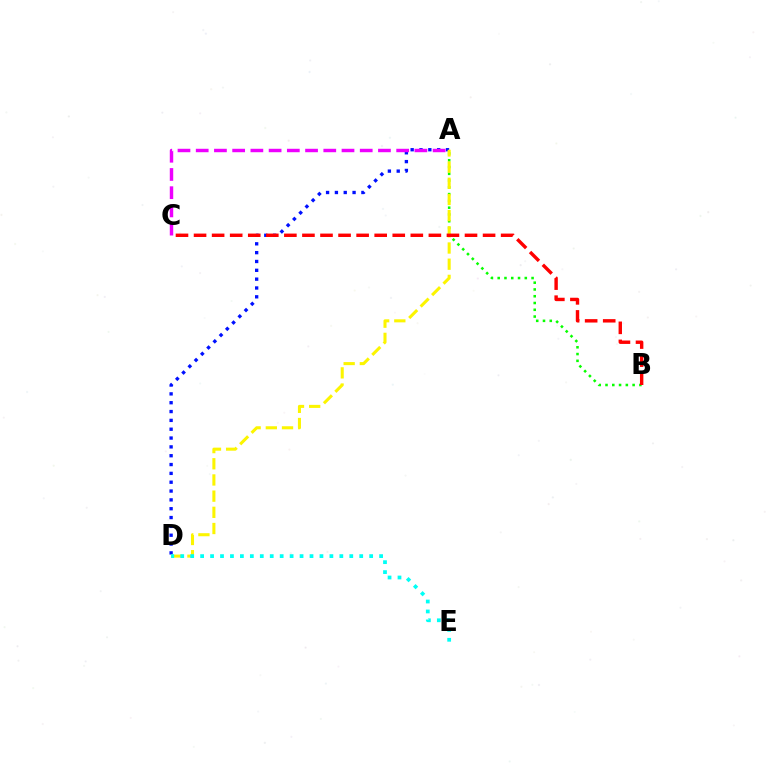{('A', 'D'): [{'color': '#0010ff', 'line_style': 'dotted', 'thickness': 2.4}, {'color': '#fcf500', 'line_style': 'dashed', 'thickness': 2.2}], ('A', 'C'): [{'color': '#ee00ff', 'line_style': 'dashed', 'thickness': 2.48}], ('A', 'B'): [{'color': '#08ff00', 'line_style': 'dotted', 'thickness': 1.84}], ('D', 'E'): [{'color': '#00fff6', 'line_style': 'dotted', 'thickness': 2.7}], ('B', 'C'): [{'color': '#ff0000', 'line_style': 'dashed', 'thickness': 2.45}]}